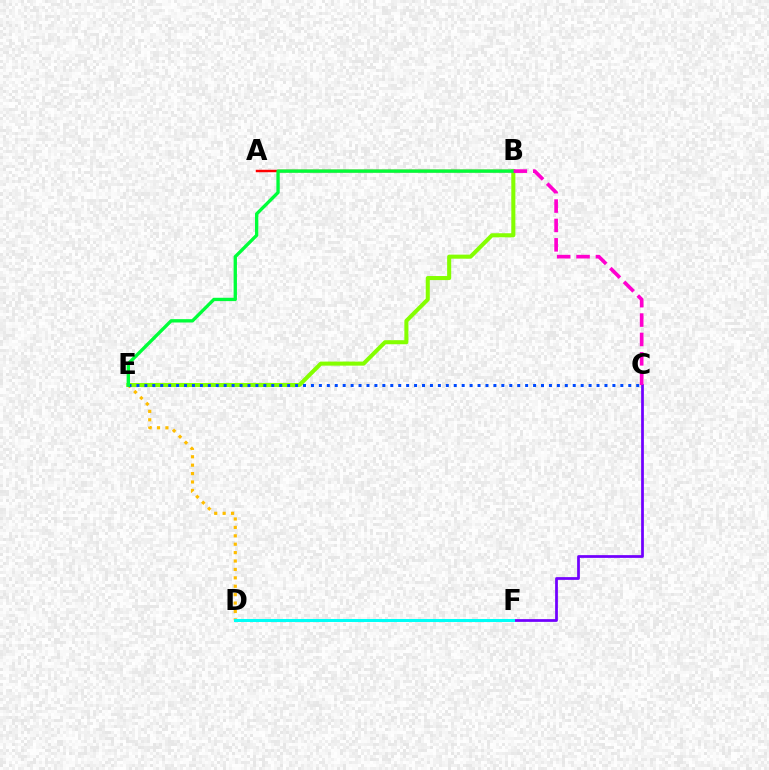{('D', 'E'): [{'color': '#ffbd00', 'line_style': 'dotted', 'thickness': 2.28}], ('C', 'F'): [{'color': '#7200ff', 'line_style': 'solid', 'thickness': 1.97}], ('A', 'B'): [{'color': '#ff0000', 'line_style': 'solid', 'thickness': 1.77}], ('D', 'F'): [{'color': '#00fff6', 'line_style': 'solid', 'thickness': 2.18}], ('B', 'E'): [{'color': '#84ff00', 'line_style': 'solid', 'thickness': 2.92}, {'color': '#00ff39', 'line_style': 'solid', 'thickness': 2.4}], ('C', 'E'): [{'color': '#004bff', 'line_style': 'dotted', 'thickness': 2.16}], ('B', 'C'): [{'color': '#ff00cf', 'line_style': 'dashed', 'thickness': 2.63}]}